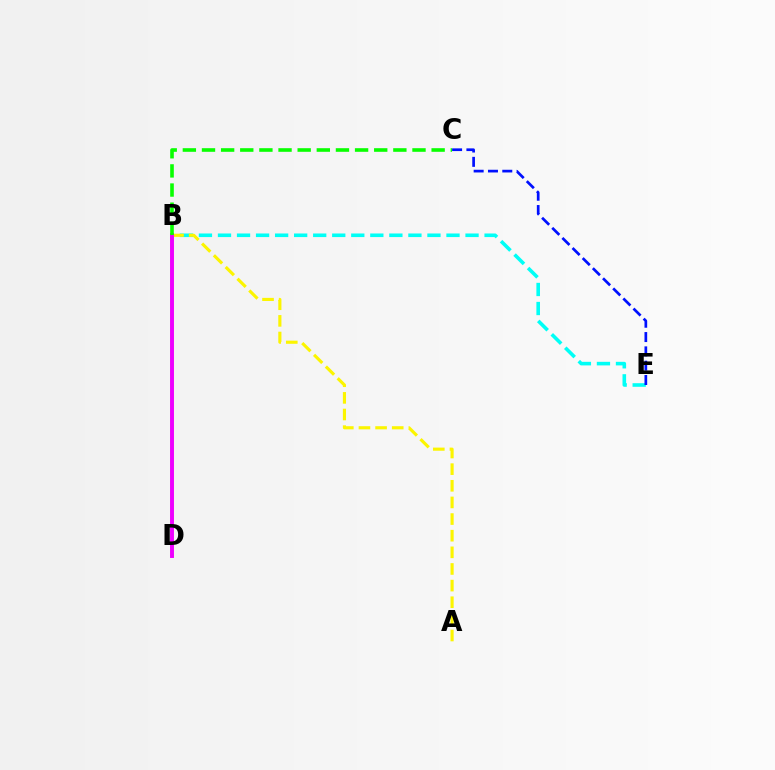{('B', 'E'): [{'color': '#00fff6', 'line_style': 'dashed', 'thickness': 2.59}], ('A', 'B'): [{'color': '#fcf500', 'line_style': 'dashed', 'thickness': 2.26}], ('B', 'D'): [{'color': '#ff0000', 'line_style': 'dashed', 'thickness': 1.53}, {'color': '#ee00ff', 'line_style': 'solid', 'thickness': 2.82}], ('B', 'C'): [{'color': '#08ff00', 'line_style': 'dashed', 'thickness': 2.6}], ('C', 'E'): [{'color': '#0010ff', 'line_style': 'dashed', 'thickness': 1.94}]}